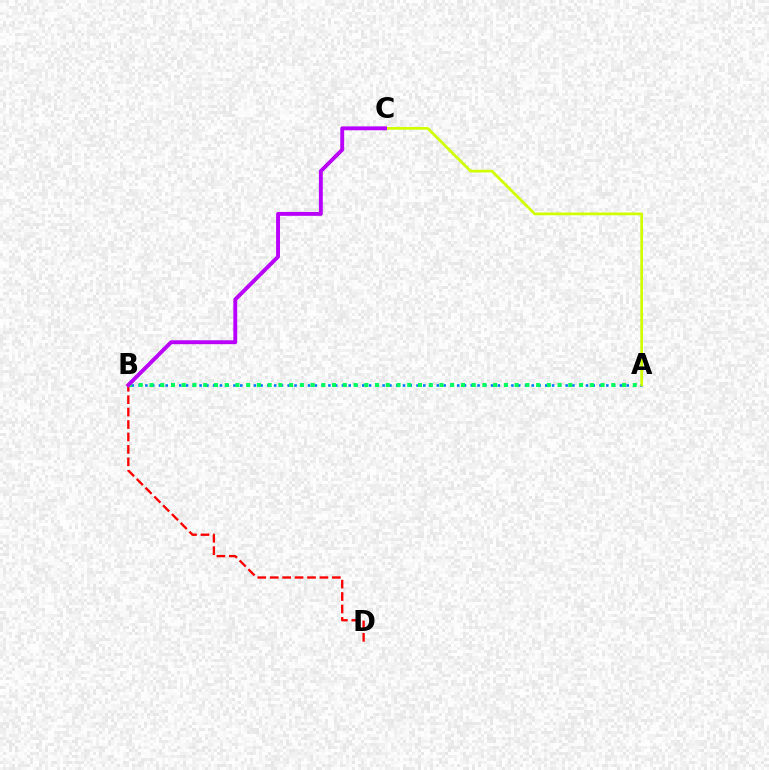{('A', 'B'): [{'color': '#0074ff', 'line_style': 'dotted', 'thickness': 1.84}, {'color': '#00ff5c', 'line_style': 'dotted', 'thickness': 2.92}], ('B', 'D'): [{'color': '#ff0000', 'line_style': 'dashed', 'thickness': 1.69}], ('A', 'C'): [{'color': '#d1ff00', 'line_style': 'solid', 'thickness': 1.99}], ('B', 'C'): [{'color': '#b900ff', 'line_style': 'solid', 'thickness': 2.81}]}